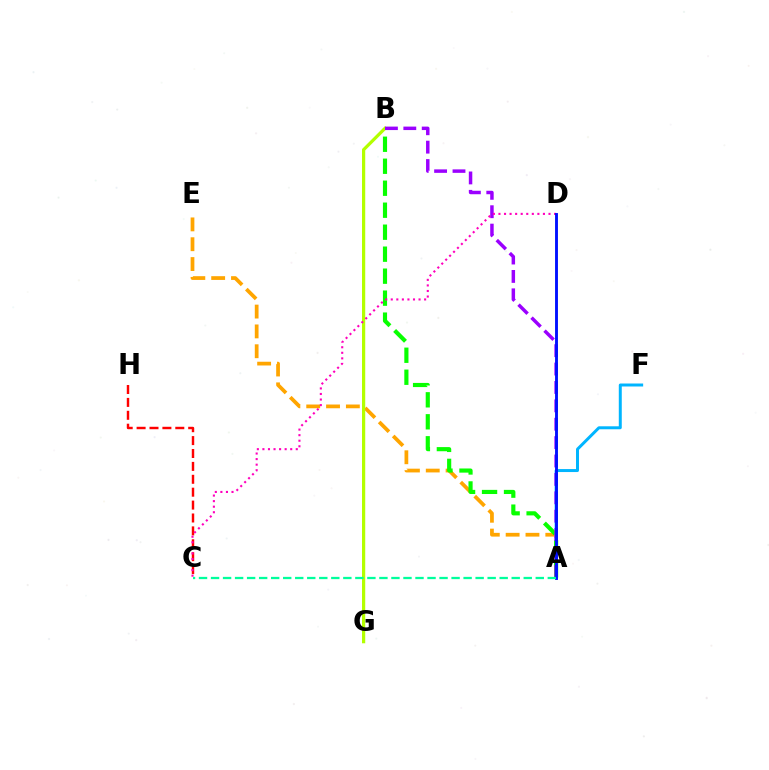{('A', 'E'): [{'color': '#ffa500', 'line_style': 'dashed', 'thickness': 2.69}], ('A', 'F'): [{'color': '#00b5ff', 'line_style': 'solid', 'thickness': 2.14}], ('A', 'B'): [{'color': '#08ff00', 'line_style': 'dashed', 'thickness': 2.99}, {'color': '#9b00ff', 'line_style': 'dashed', 'thickness': 2.5}], ('B', 'G'): [{'color': '#b3ff00', 'line_style': 'solid', 'thickness': 2.32}], ('C', 'H'): [{'color': '#ff0000', 'line_style': 'dashed', 'thickness': 1.75}], ('C', 'D'): [{'color': '#ff00bd', 'line_style': 'dotted', 'thickness': 1.51}], ('A', 'D'): [{'color': '#0010ff', 'line_style': 'solid', 'thickness': 2.07}], ('A', 'C'): [{'color': '#00ff9d', 'line_style': 'dashed', 'thickness': 1.63}]}